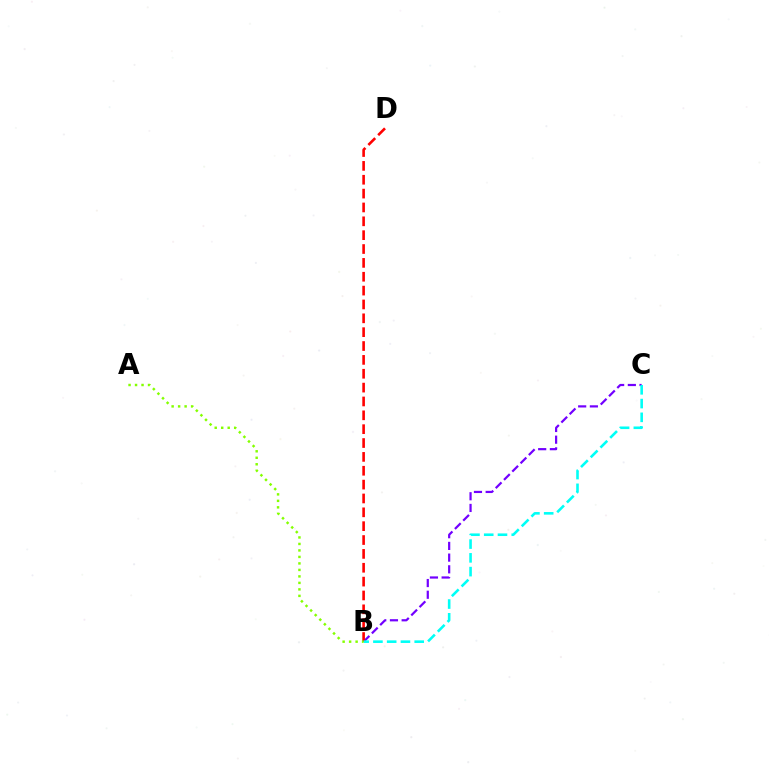{('B', 'C'): [{'color': '#7200ff', 'line_style': 'dashed', 'thickness': 1.59}, {'color': '#00fff6', 'line_style': 'dashed', 'thickness': 1.87}], ('B', 'D'): [{'color': '#ff0000', 'line_style': 'dashed', 'thickness': 1.88}], ('A', 'B'): [{'color': '#84ff00', 'line_style': 'dotted', 'thickness': 1.76}]}